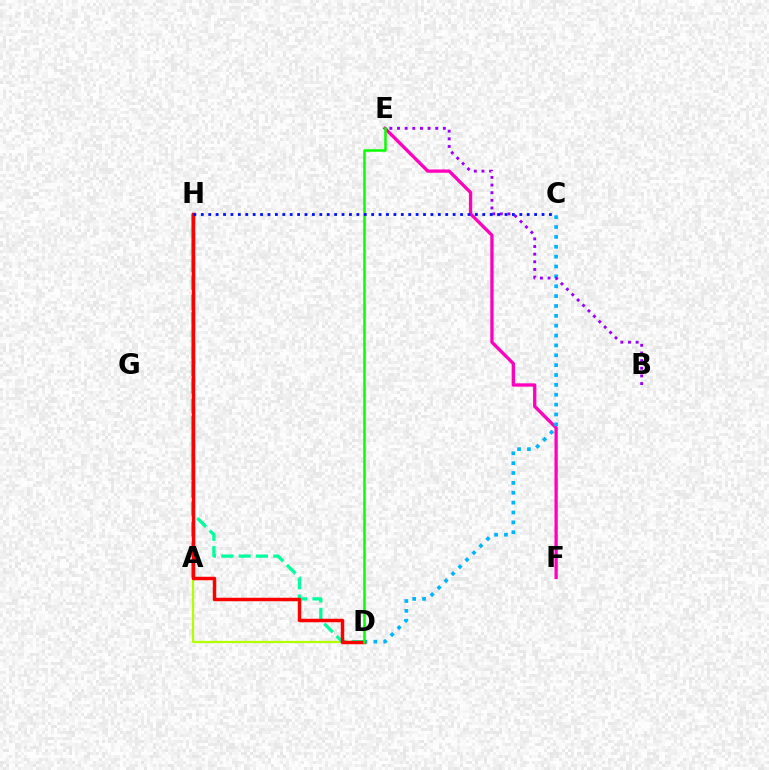{('E', 'F'): [{'color': '#ff00bd', 'line_style': 'solid', 'thickness': 2.37}], ('C', 'D'): [{'color': '#00b5ff', 'line_style': 'dotted', 'thickness': 2.68}], ('A', 'D'): [{'color': '#b3ff00', 'line_style': 'solid', 'thickness': 1.64}], ('D', 'H'): [{'color': '#00ff9d', 'line_style': 'dashed', 'thickness': 2.36}, {'color': '#ff0000', 'line_style': 'solid', 'thickness': 2.5}], ('A', 'H'): [{'color': '#ffa500', 'line_style': 'dashed', 'thickness': 2.79}], ('B', 'E'): [{'color': '#9b00ff', 'line_style': 'dotted', 'thickness': 2.08}], ('D', 'E'): [{'color': '#08ff00', 'line_style': 'solid', 'thickness': 1.8}], ('C', 'H'): [{'color': '#0010ff', 'line_style': 'dotted', 'thickness': 2.01}]}